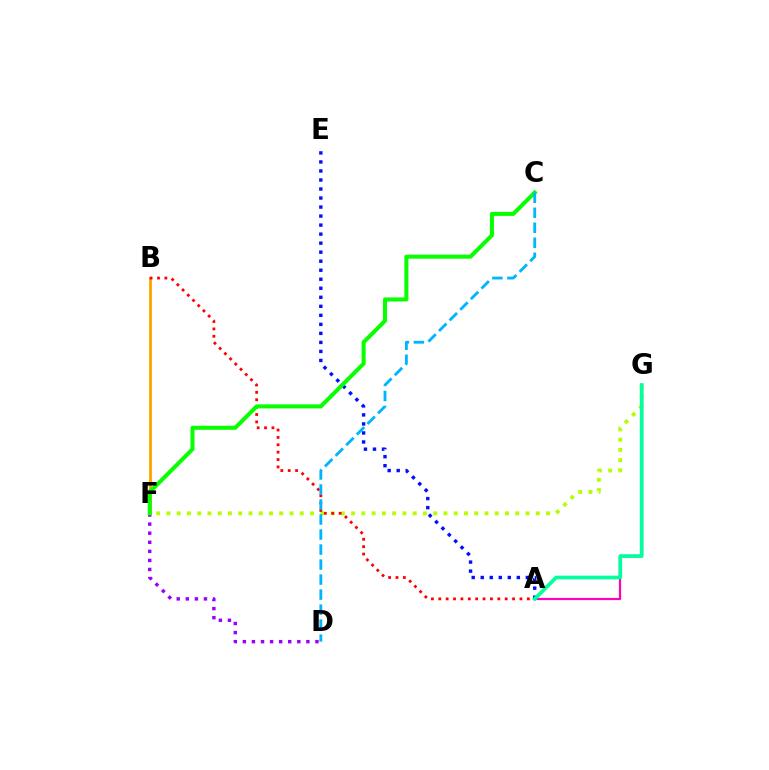{('F', 'G'): [{'color': '#b3ff00', 'line_style': 'dotted', 'thickness': 2.79}], ('A', 'E'): [{'color': '#0010ff', 'line_style': 'dotted', 'thickness': 2.45}], ('A', 'G'): [{'color': '#ff00bd', 'line_style': 'solid', 'thickness': 1.6}, {'color': '#00ff9d', 'line_style': 'solid', 'thickness': 2.67}], ('D', 'F'): [{'color': '#9b00ff', 'line_style': 'dotted', 'thickness': 2.47}], ('B', 'F'): [{'color': '#ffa500', 'line_style': 'solid', 'thickness': 2.07}], ('A', 'B'): [{'color': '#ff0000', 'line_style': 'dotted', 'thickness': 2.01}], ('C', 'F'): [{'color': '#08ff00', 'line_style': 'solid', 'thickness': 2.9}], ('C', 'D'): [{'color': '#00b5ff', 'line_style': 'dashed', 'thickness': 2.04}]}